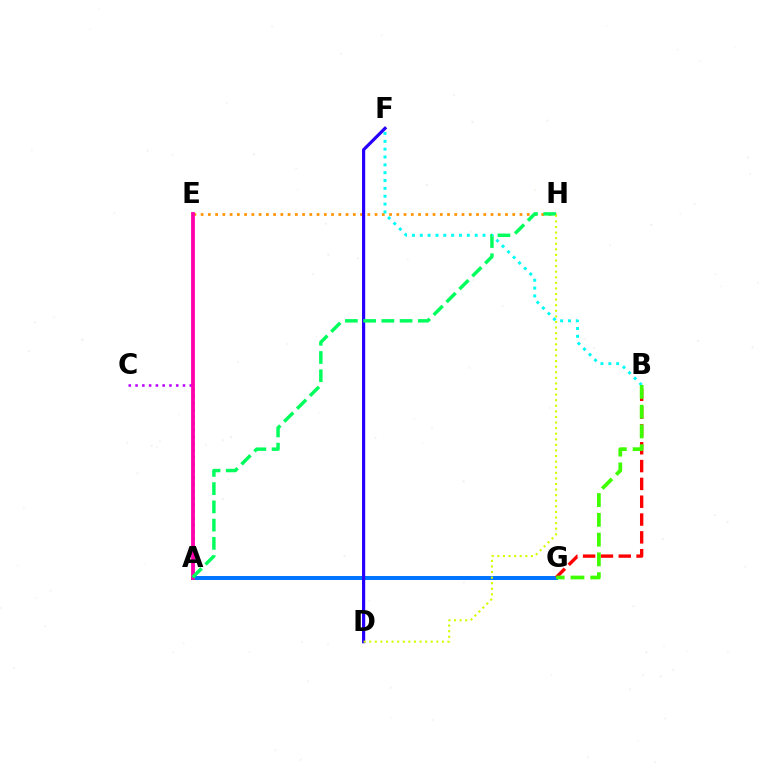{('A', 'G'): [{'color': '#0074ff', 'line_style': 'solid', 'thickness': 2.86}], ('E', 'H'): [{'color': '#ff9400', 'line_style': 'dotted', 'thickness': 1.97}], ('B', 'G'): [{'color': '#ff0000', 'line_style': 'dashed', 'thickness': 2.42}, {'color': '#3dff00', 'line_style': 'dashed', 'thickness': 2.69}], ('A', 'C'): [{'color': '#b900ff', 'line_style': 'dotted', 'thickness': 1.84}], ('B', 'F'): [{'color': '#00fff6', 'line_style': 'dotted', 'thickness': 2.13}], ('A', 'E'): [{'color': '#ff00ac', 'line_style': 'solid', 'thickness': 2.74}], ('D', 'F'): [{'color': '#2500ff', 'line_style': 'solid', 'thickness': 2.28}], ('A', 'H'): [{'color': '#00ff5c', 'line_style': 'dashed', 'thickness': 2.48}], ('D', 'H'): [{'color': '#d1ff00', 'line_style': 'dotted', 'thickness': 1.52}]}